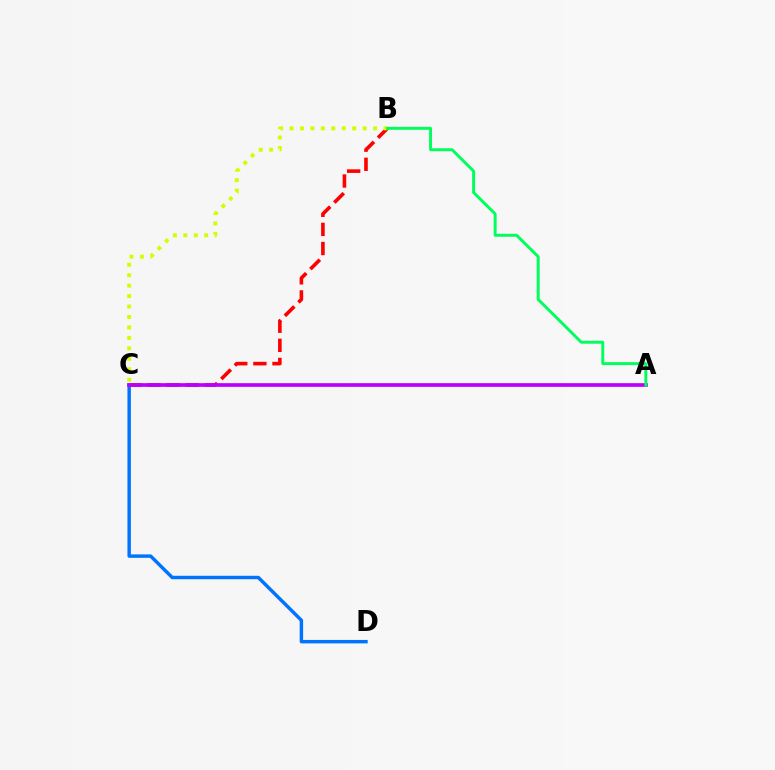{('C', 'D'): [{'color': '#0074ff', 'line_style': 'solid', 'thickness': 2.48}], ('B', 'C'): [{'color': '#ff0000', 'line_style': 'dashed', 'thickness': 2.6}, {'color': '#d1ff00', 'line_style': 'dotted', 'thickness': 2.84}], ('A', 'C'): [{'color': '#b900ff', 'line_style': 'solid', 'thickness': 2.64}], ('A', 'B'): [{'color': '#00ff5c', 'line_style': 'solid', 'thickness': 2.12}]}